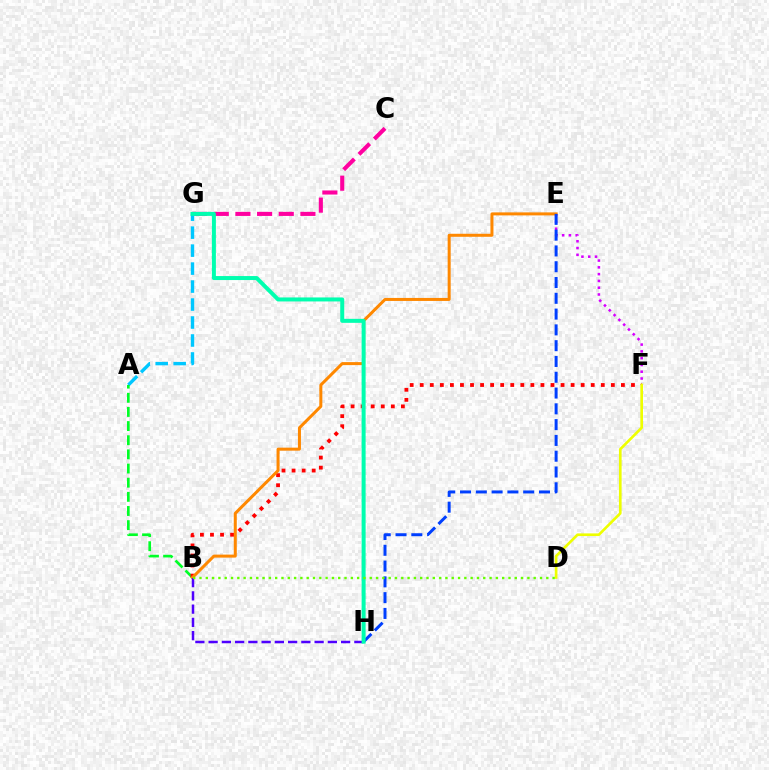{('C', 'G'): [{'color': '#ff00a0', 'line_style': 'dashed', 'thickness': 2.94}], ('A', 'G'): [{'color': '#00c7ff', 'line_style': 'dashed', 'thickness': 2.44}], ('E', 'F'): [{'color': '#d600ff', 'line_style': 'dotted', 'thickness': 1.84}], ('A', 'B'): [{'color': '#00ff27', 'line_style': 'dashed', 'thickness': 1.92}], ('B', 'F'): [{'color': '#ff0000', 'line_style': 'dotted', 'thickness': 2.73}], ('B', 'E'): [{'color': '#ff8800', 'line_style': 'solid', 'thickness': 2.17}], ('B', 'H'): [{'color': '#4f00ff', 'line_style': 'dashed', 'thickness': 1.8}], ('D', 'F'): [{'color': '#eeff00', 'line_style': 'solid', 'thickness': 1.91}], ('E', 'H'): [{'color': '#003fff', 'line_style': 'dashed', 'thickness': 2.15}], ('G', 'H'): [{'color': '#00ffaf', 'line_style': 'solid', 'thickness': 2.88}], ('B', 'D'): [{'color': '#66ff00', 'line_style': 'dotted', 'thickness': 1.71}]}